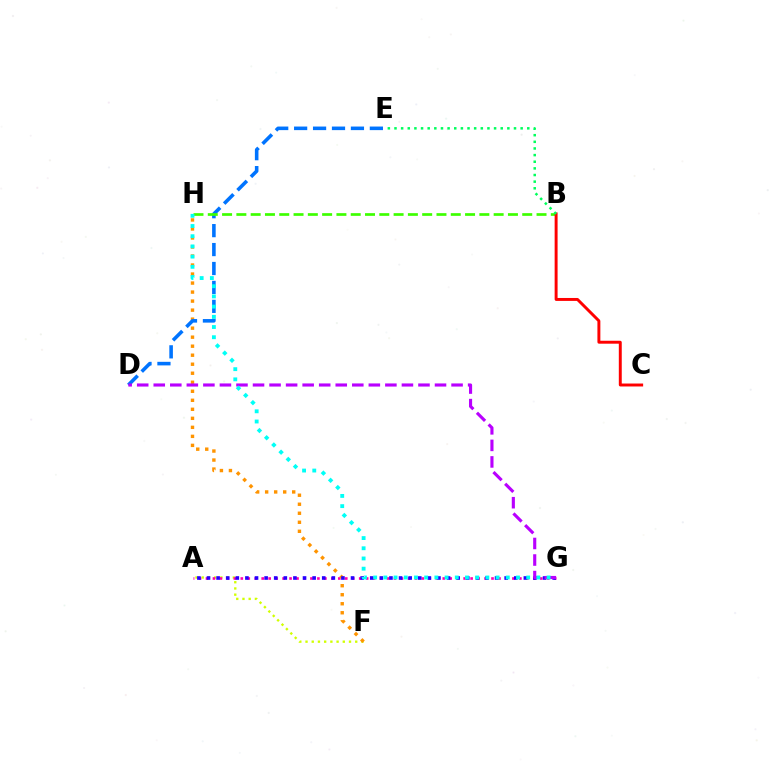{('A', 'F'): [{'color': '#d1ff00', 'line_style': 'dotted', 'thickness': 1.69}], ('A', 'G'): [{'color': '#ff00ac', 'line_style': 'dotted', 'thickness': 1.89}, {'color': '#2500ff', 'line_style': 'dotted', 'thickness': 2.61}], ('F', 'H'): [{'color': '#ff9400', 'line_style': 'dotted', 'thickness': 2.45}], ('D', 'E'): [{'color': '#0074ff', 'line_style': 'dashed', 'thickness': 2.57}], ('B', 'H'): [{'color': '#3dff00', 'line_style': 'dashed', 'thickness': 1.94}], ('B', 'C'): [{'color': '#ff0000', 'line_style': 'solid', 'thickness': 2.12}], ('D', 'G'): [{'color': '#b900ff', 'line_style': 'dashed', 'thickness': 2.25}], ('B', 'E'): [{'color': '#00ff5c', 'line_style': 'dotted', 'thickness': 1.8}], ('G', 'H'): [{'color': '#00fff6', 'line_style': 'dotted', 'thickness': 2.77}]}